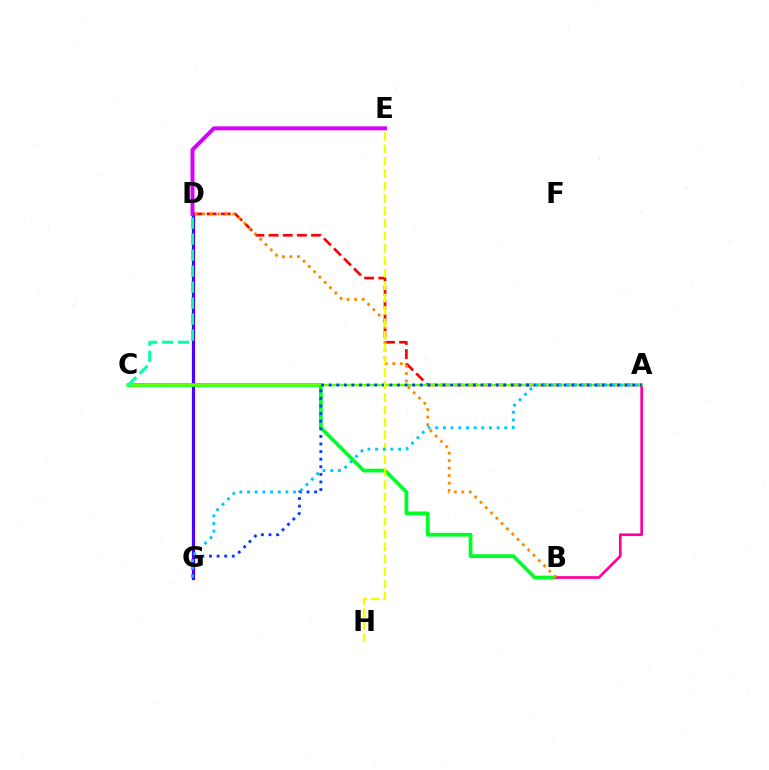{('D', 'G'): [{'color': '#4f00ff', 'line_style': 'solid', 'thickness': 2.31}], ('B', 'C'): [{'color': '#00ff27', 'line_style': 'solid', 'thickness': 2.7}], ('A', 'B'): [{'color': '#ff00a0', 'line_style': 'solid', 'thickness': 1.94}], ('A', 'D'): [{'color': '#ff0000', 'line_style': 'dashed', 'thickness': 1.92}], ('A', 'C'): [{'color': '#66ff00', 'line_style': 'solid', 'thickness': 1.77}], ('A', 'G'): [{'color': '#003fff', 'line_style': 'dotted', 'thickness': 2.06}, {'color': '#00c7ff', 'line_style': 'dotted', 'thickness': 2.08}], ('B', 'D'): [{'color': '#ff8800', 'line_style': 'dotted', 'thickness': 2.03}], ('E', 'H'): [{'color': '#eeff00', 'line_style': 'dashed', 'thickness': 1.69}], ('D', 'E'): [{'color': '#d600ff', 'line_style': 'solid', 'thickness': 2.85}], ('C', 'D'): [{'color': '#00ffaf', 'line_style': 'dashed', 'thickness': 2.17}]}